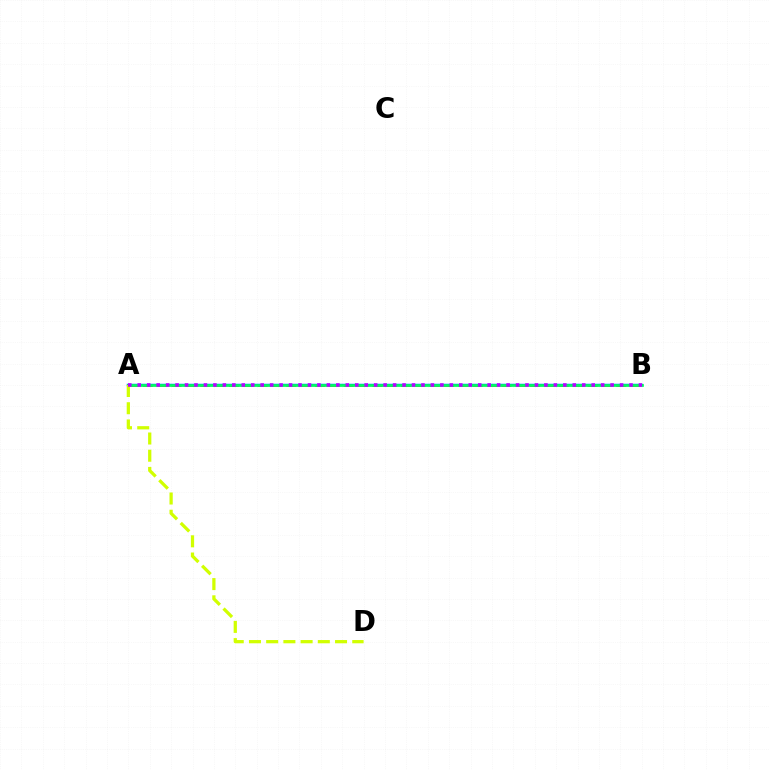{('A', 'B'): [{'color': '#ff0000', 'line_style': 'dashed', 'thickness': 1.95}, {'color': '#0074ff', 'line_style': 'solid', 'thickness': 1.79}, {'color': '#00ff5c', 'line_style': 'solid', 'thickness': 1.94}, {'color': '#b900ff', 'line_style': 'dotted', 'thickness': 2.57}], ('A', 'D'): [{'color': '#d1ff00', 'line_style': 'dashed', 'thickness': 2.34}]}